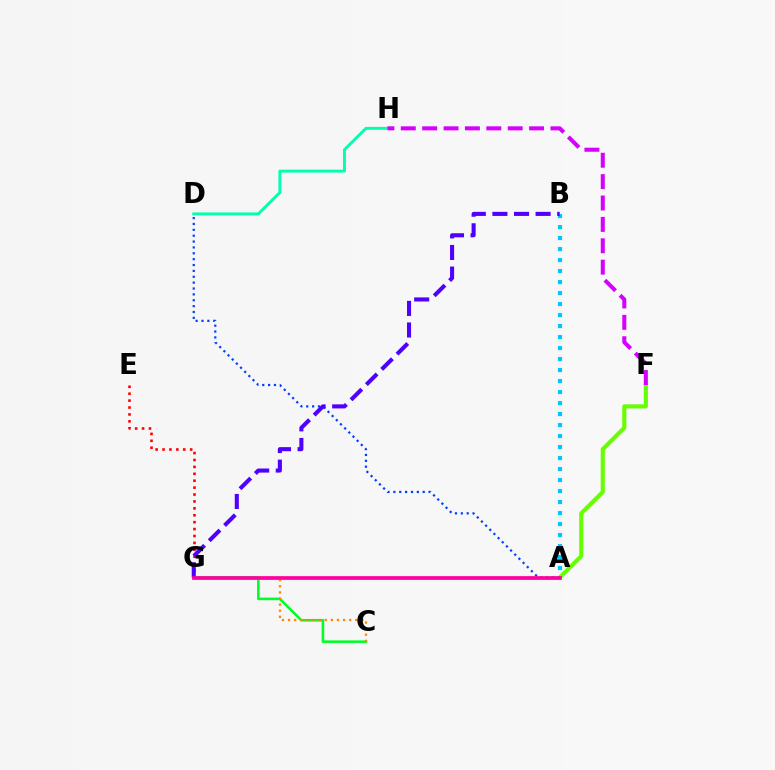{('E', 'G'): [{'color': '#ff0000', 'line_style': 'dotted', 'thickness': 1.88}], ('C', 'G'): [{'color': '#00ff27', 'line_style': 'solid', 'thickness': 1.86}, {'color': '#ff8800', 'line_style': 'dotted', 'thickness': 1.66}], ('A', 'F'): [{'color': '#66ff00', 'line_style': 'solid', 'thickness': 2.96}], ('D', 'H'): [{'color': '#00ffaf', 'line_style': 'solid', 'thickness': 2.11}], ('A', 'B'): [{'color': '#00c7ff', 'line_style': 'dotted', 'thickness': 2.99}], ('A', 'D'): [{'color': '#003fff', 'line_style': 'dotted', 'thickness': 1.59}], ('F', 'H'): [{'color': '#d600ff', 'line_style': 'dashed', 'thickness': 2.9}], ('B', 'G'): [{'color': '#4f00ff', 'line_style': 'dashed', 'thickness': 2.93}], ('A', 'G'): [{'color': '#eeff00', 'line_style': 'solid', 'thickness': 2.04}, {'color': '#ff00a0', 'line_style': 'solid', 'thickness': 2.67}]}